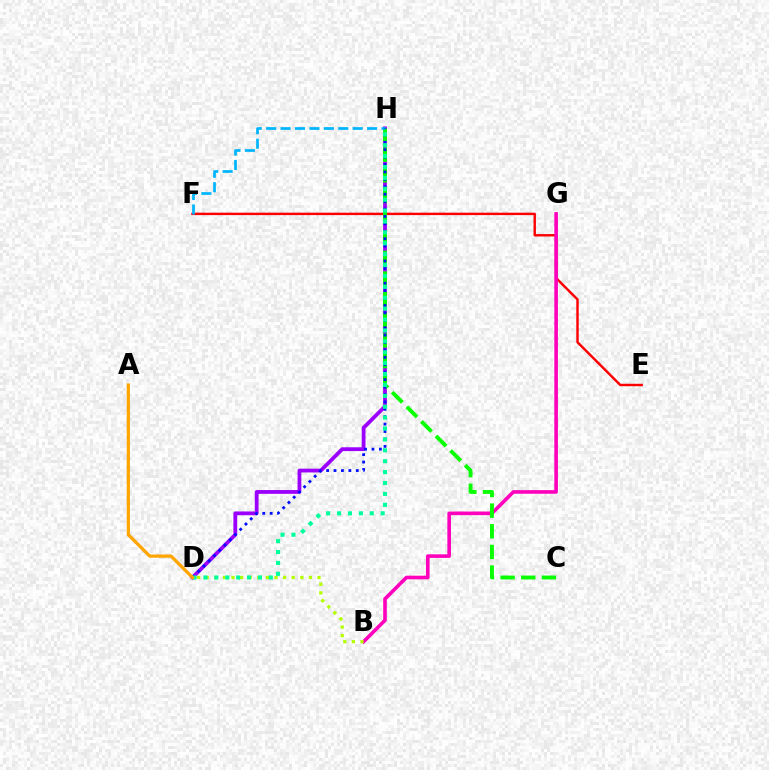{('E', 'F'): [{'color': '#ff0000', 'line_style': 'solid', 'thickness': 1.75}], ('B', 'G'): [{'color': '#ff00bd', 'line_style': 'solid', 'thickness': 2.6}], ('D', 'H'): [{'color': '#9b00ff', 'line_style': 'solid', 'thickness': 2.73}, {'color': '#0010ff', 'line_style': 'dotted', 'thickness': 2.02}, {'color': '#00ff9d', 'line_style': 'dotted', 'thickness': 2.96}], ('B', 'D'): [{'color': '#b3ff00', 'line_style': 'dotted', 'thickness': 2.34}], ('C', 'H'): [{'color': '#08ff00', 'line_style': 'dashed', 'thickness': 2.8}], ('F', 'H'): [{'color': '#00b5ff', 'line_style': 'dashed', 'thickness': 1.96}], ('A', 'D'): [{'color': '#ffa500', 'line_style': 'solid', 'thickness': 2.32}]}